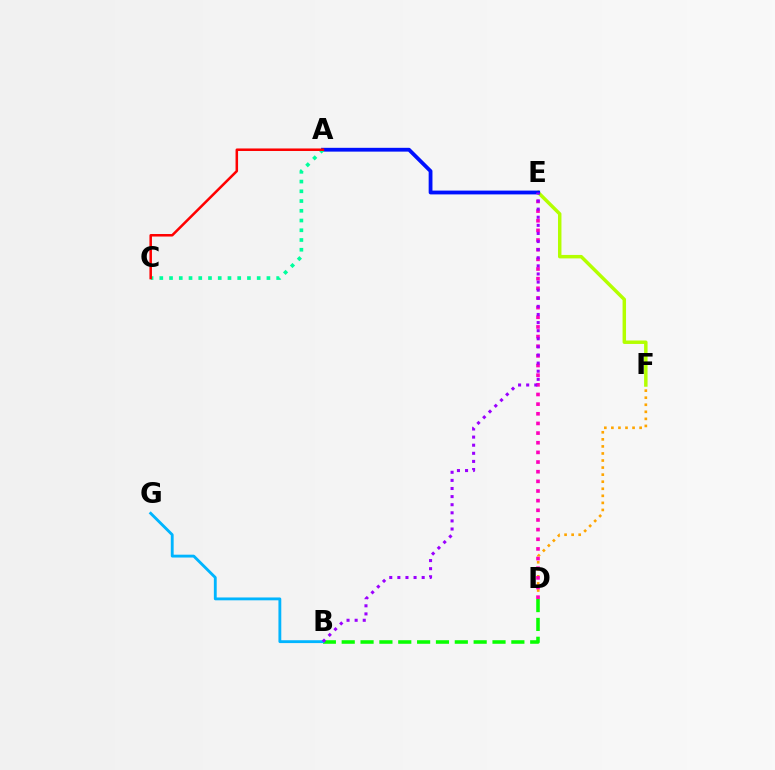{('E', 'F'): [{'color': '#b3ff00', 'line_style': 'solid', 'thickness': 2.49}], ('A', 'E'): [{'color': '#0010ff', 'line_style': 'solid', 'thickness': 2.74}], ('D', 'F'): [{'color': '#ffa500', 'line_style': 'dotted', 'thickness': 1.92}], ('D', 'E'): [{'color': '#ff00bd', 'line_style': 'dotted', 'thickness': 2.62}], ('A', 'C'): [{'color': '#00ff9d', 'line_style': 'dotted', 'thickness': 2.65}, {'color': '#ff0000', 'line_style': 'solid', 'thickness': 1.82}], ('B', 'D'): [{'color': '#08ff00', 'line_style': 'dashed', 'thickness': 2.56}], ('B', 'G'): [{'color': '#00b5ff', 'line_style': 'solid', 'thickness': 2.05}], ('B', 'E'): [{'color': '#9b00ff', 'line_style': 'dotted', 'thickness': 2.2}]}